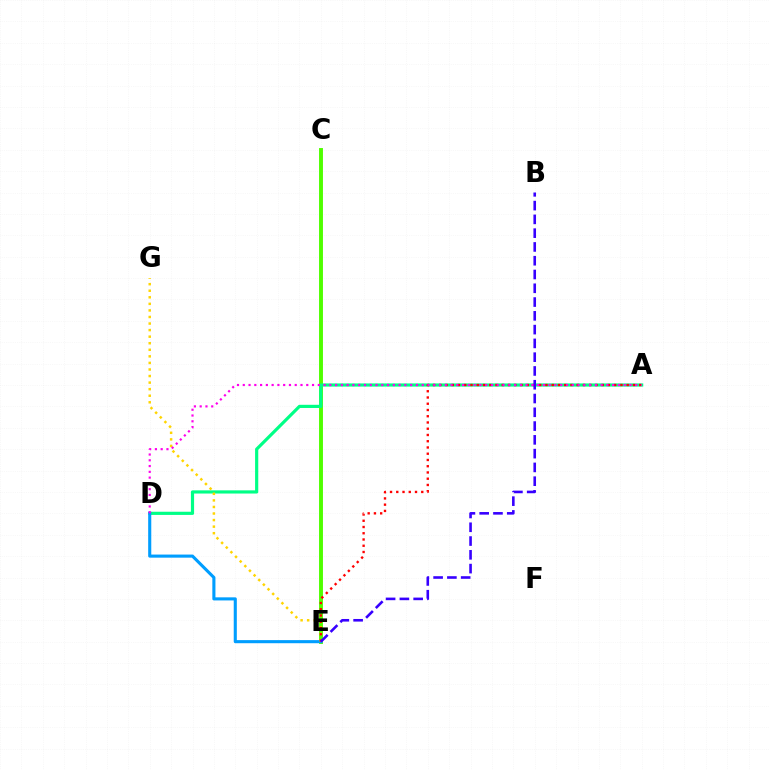{('C', 'E'): [{'color': '#4fff00', 'line_style': 'solid', 'thickness': 2.82}], ('A', 'D'): [{'color': '#00ff86', 'line_style': 'solid', 'thickness': 2.29}, {'color': '#ff00ed', 'line_style': 'dotted', 'thickness': 1.57}], ('D', 'E'): [{'color': '#009eff', 'line_style': 'solid', 'thickness': 2.23}], ('E', 'G'): [{'color': '#ffd500', 'line_style': 'dotted', 'thickness': 1.78}], ('A', 'E'): [{'color': '#ff0000', 'line_style': 'dotted', 'thickness': 1.7}], ('B', 'E'): [{'color': '#3700ff', 'line_style': 'dashed', 'thickness': 1.87}]}